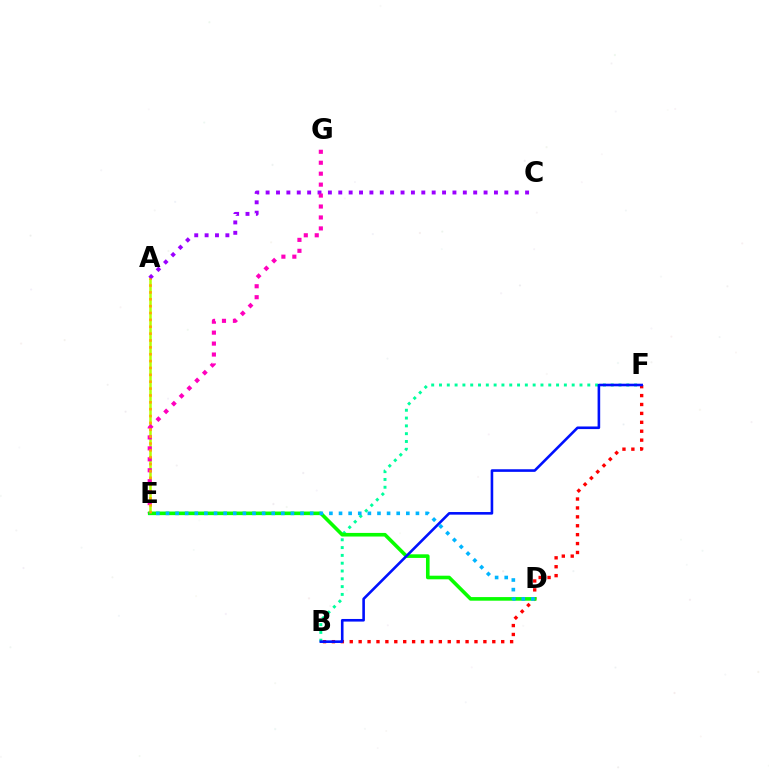{('A', 'E'): [{'color': '#b3ff00', 'line_style': 'solid', 'thickness': 1.81}, {'color': '#ffa500', 'line_style': 'dotted', 'thickness': 1.87}], ('A', 'C'): [{'color': '#9b00ff', 'line_style': 'dotted', 'thickness': 2.82}], ('B', 'F'): [{'color': '#00ff9d', 'line_style': 'dotted', 'thickness': 2.12}, {'color': '#ff0000', 'line_style': 'dotted', 'thickness': 2.42}, {'color': '#0010ff', 'line_style': 'solid', 'thickness': 1.88}], ('E', 'G'): [{'color': '#ff00bd', 'line_style': 'dotted', 'thickness': 2.97}], ('D', 'E'): [{'color': '#08ff00', 'line_style': 'solid', 'thickness': 2.6}, {'color': '#00b5ff', 'line_style': 'dotted', 'thickness': 2.61}]}